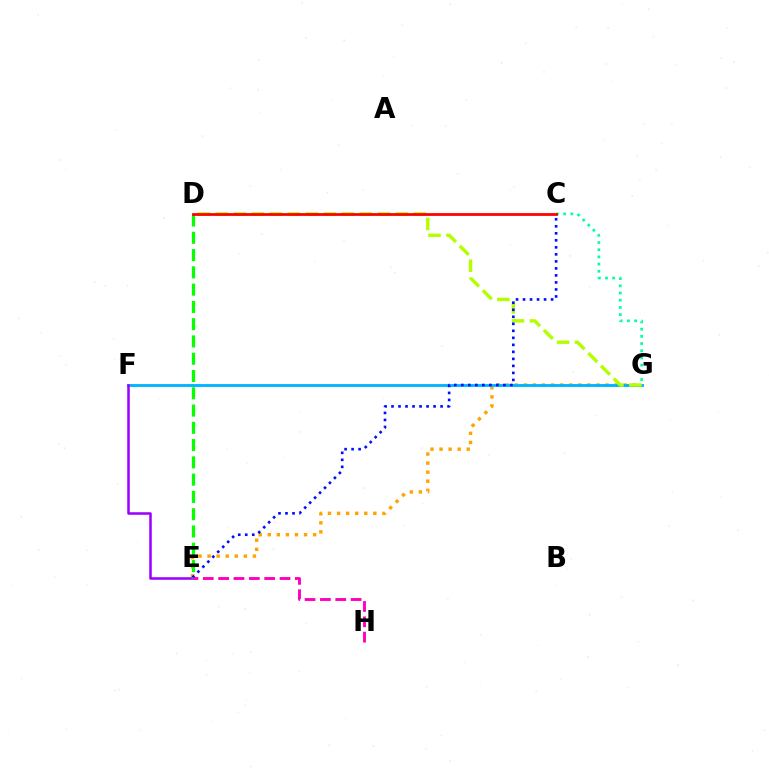{('E', 'G'): [{'color': '#ffa500', 'line_style': 'dotted', 'thickness': 2.46}], ('F', 'G'): [{'color': '#00b5ff', 'line_style': 'solid', 'thickness': 2.07}], ('C', 'G'): [{'color': '#00ff9d', 'line_style': 'dotted', 'thickness': 1.95}], ('E', 'F'): [{'color': '#9b00ff', 'line_style': 'solid', 'thickness': 1.82}], ('D', 'G'): [{'color': '#b3ff00', 'line_style': 'dashed', 'thickness': 2.45}], ('D', 'E'): [{'color': '#08ff00', 'line_style': 'dashed', 'thickness': 2.35}], ('C', 'D'): [{'color': '#ff0000', 'line_style': 'solid', 'thickness': 2.0}], ('C', 'E'): [{'color': '#0010ff', 'line_style': 'dotted', 'thickness': 1.91}], ('E', 'H'): [{'color': '#ff00bd', 'line_style': 'dashed', 'thickness': 2.08}]}